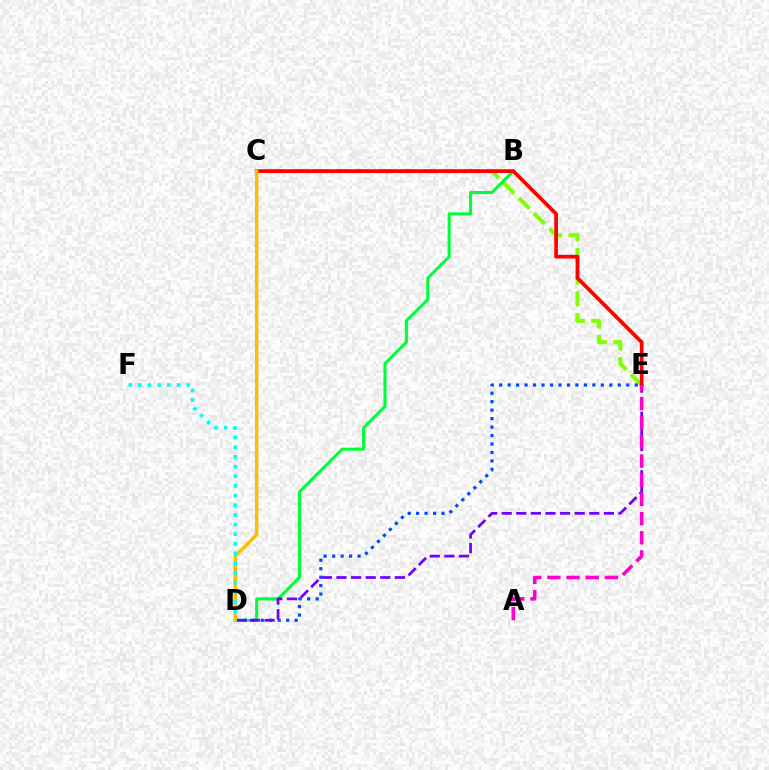{('C', 'E'): [{'color': '#84ff00', 'line_style': 'dashed', 'thickness': 2.95}, {'color': '#ff0000', 'line_style': 'solid', 'thickness': 2.67}], ('B', 'D'): [{'color': '#00ff39', 'line_style': 'solid', 'thickness': 2.21}], ('D', 'E'): [{'color': '#004bff', 'line_style': 'dotted', 'thickness': 2.3}, {'color': '#7200ff', 'line_style': 'dashed', 'thickness': 1.98}], ('C', 'D'): [{'color': '#ffbd00', 'line_style': 'solid', 'thickness': 2.48}], ('A', 'E'): [{'color': '#ff00cf', 'line_style': 'dashed', 'thickness': 2.6}], ('D', 'F'): [{'color': '#00fff6', 'line_style': 'dotted', 'thickness': 2.63}]}